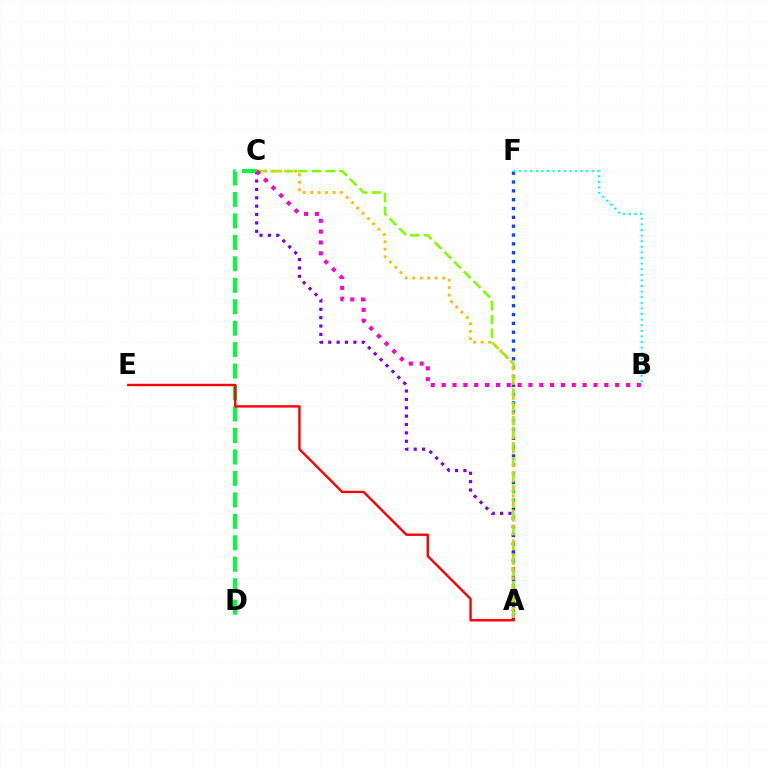{('A', 'C'): [{'color': '#7200ff', 'line_style': 'dotted', 'thickness': 2.27}, {'color': '#84ff00', 'line_style': 'dashed', 'thickness': 1.87}, {'color': '#ffbd00', 'line_style': 'dotted', 'thickness': 2.04}], ('A', 'F'): [{'color': '#004bff', 'line_style': 'dotted', 'thickness': 2.4}], ('B', 'F'): [{'color': '#00fff6', 'line_style': 'dotted', 'thickness': 1.52}], ('C', 'D'): [{'color': '#00ff39', 'line_style': 'dashed', 'thickness': 2.92}], ('A', 'E'): [{'color': '#ff0000', 'line_style': 'solid', 'thickness': 1.72}], ('B', 'C'): [{'color': '#ff00cf', 'line_style': 'dotted', 'thickness': 2.95}]}